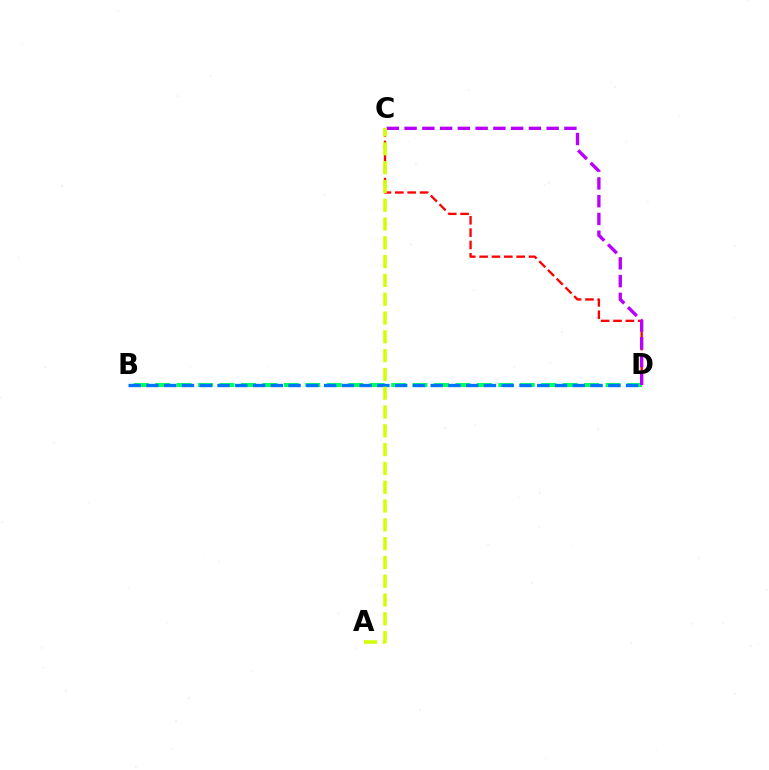{('B', 'D'): [{'color': '#00ff5c', 'line_style': 'dashed', 'thickness': 2.91}, {'color': '#0074ff', 'line_style': 'dashed', 'thickness': 2.41}], ('C', 'D'): [{'color': '#ff0000', 'line_style': 'dashed', 'thickness': 1.68}, {'color': '#b900ff', 'line_style': 'dashed', 'thickness': 2.41}], ('A', 'C'): [{'color': '#d1ff00', 'line_style': 'dashed', 'thickness': 2.55}]}